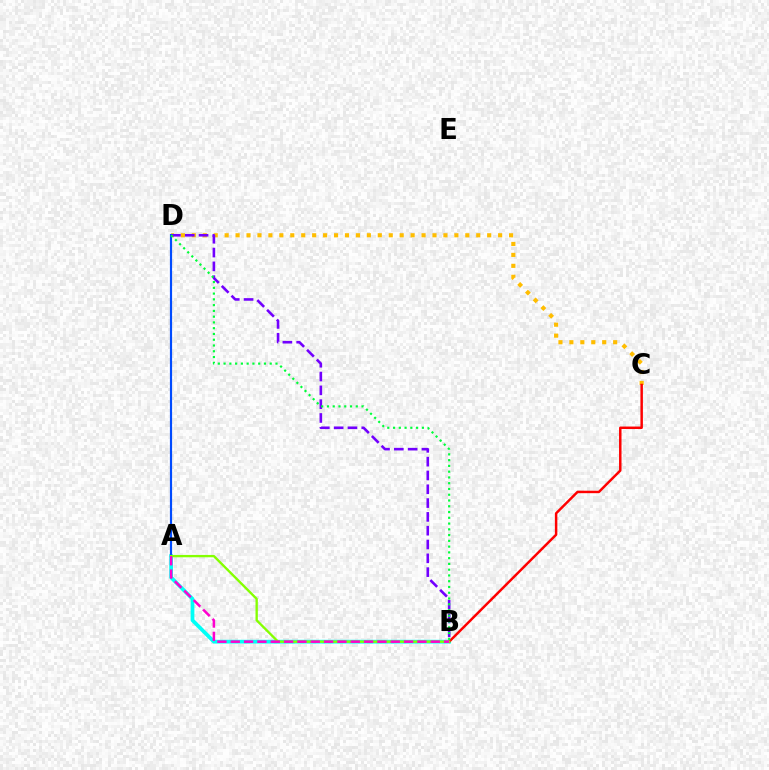{('A', 'B'): [{'color': '#00fff6', 'line_style': 'solid', 'thickness': 2.69}, {'color': '#84ff00', 'line_style': 'solid', 'thickness': 1.69}, {'color': '#ff00cf', 'line_style': 'dashed', 'thickness': 1.81}], ('C', 'D'): [{'color': '#ffbd00', 'line_style': 'dotted', 'thickness': 2.97}], ('B', 'D'): [{'color': '#7200ff', 'line_style': 'dashed', 'thickness': 1.88}, {'color': '#00ff39', 'line_style': 'dotted', 'thickness': 1.57}], ('B', 'C'): [{'color': '#ff0000', 'line_style': 'solid', 'thickness': 1.78}], ('A', 'D'): [{'color': '#004bff', 'line_style': 'solid', 'thickness': 1.57}]}